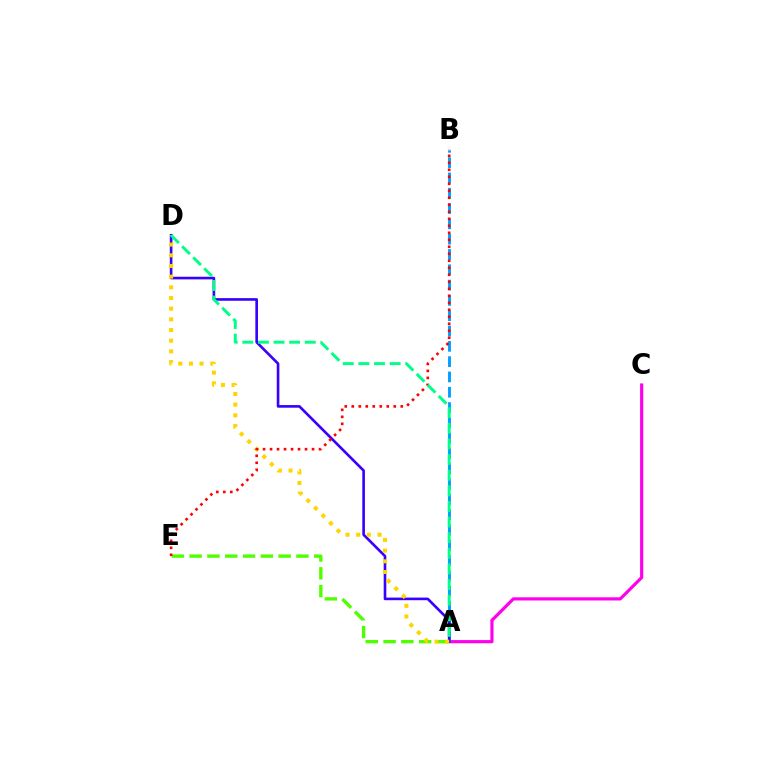{('A', 'C'): [{'color': '#ff00ed', 'line_style': 'solid', 'thickness': 2.28}], ('A', 'E'): [{'color': '#4fff00', 'line_style': 'dashed', 'thickness': 2.42}], ('A', 'B'): [{'color': '#009eff', 'line_style': 'dashed', 'thickness': 2.08}], ('A', 'D'): [{'color': '#3700ff', 'line_style': 'solid', 'thickness': 1.89}, {'color': '#ffd500', 'line_style': 'dotted', 'thickness': 2.9}, {'color': '#00ff86', 'line_style': 'dashed', 'thickness': 2.12}], ('B', 'E'): [{'color': '#ff0000', 'line_style': 'dotted', 'thickness': 1.9}]}